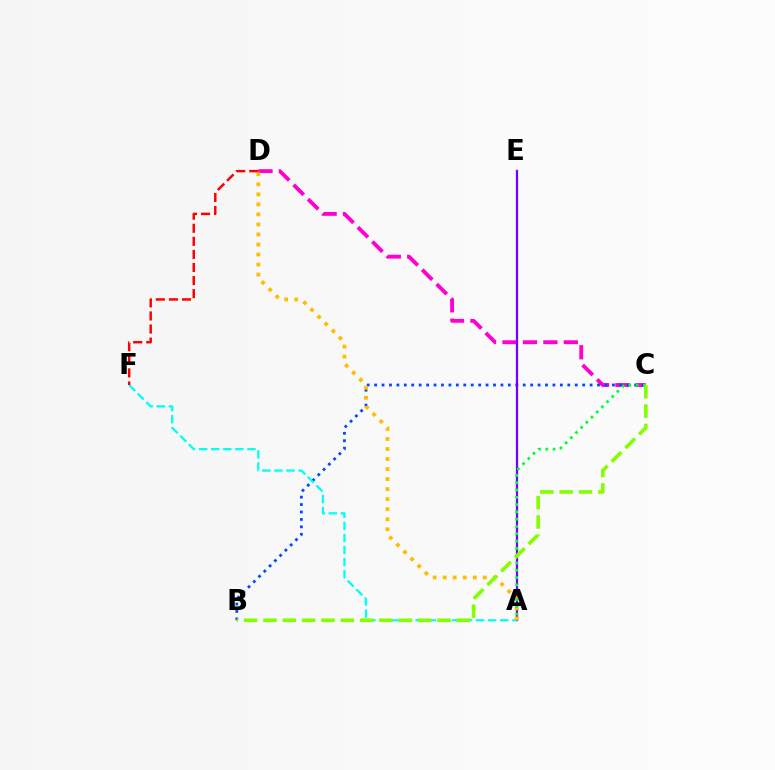{('C', 'D'): [{'color': '#ff00cf', 'line_style': 'dashed', 'thickness': 2.78}], ('B', 'C'): [{'color': '#004bff', 'line_style': 'dotted', 'thickness': 2.02}, {'color': '#84ff00', 'line_style': 'dashed', 'thickness': 2.63}], ('A', 'E'): [{'color': '#7200ff', 'line_style': 'solid', 'thickness': 1.62}], ('A', 'F'): [{'color': '#00fff6', 'line_style': 'dashed', 'thickness': 1.64}], ('A', 'D'): [{'color': '#ffbd00', 'line_style': 'dotted', 'thickness': 2.73}], ('A', 'C'): [{'color': '#00ff39', 'line_style': 'dotted', 'thickness': 1.98}], ('D', 'F'): [{'color': '#ff0000', 'line_style': 'dashed', 'thickness': 1.78}]}